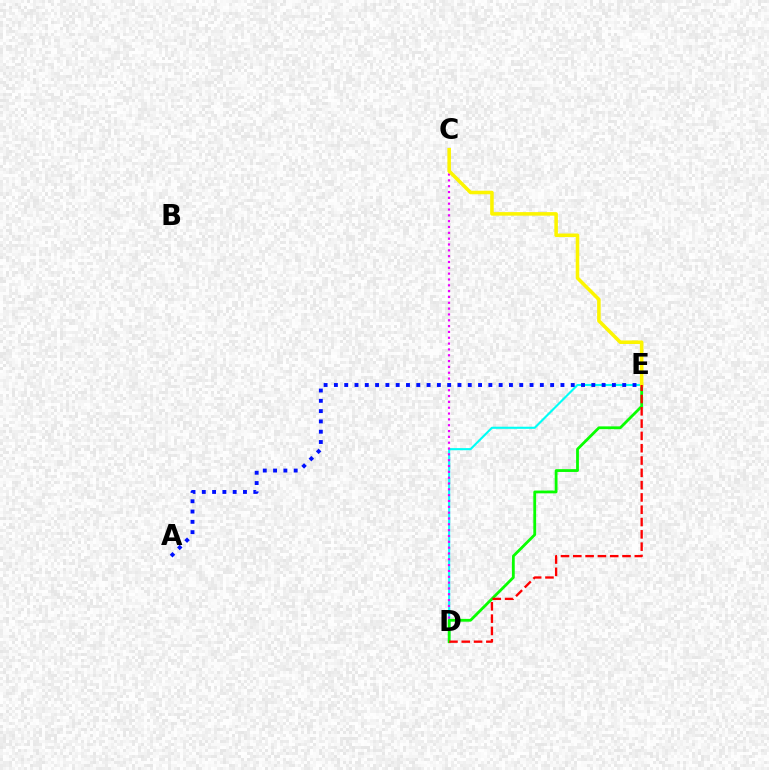{('D', 'E'): [{'color': '#00fff6', 'line_style': 'solid', 'thickness': 1.52}, {'color': '#08ff00', 'line_style': 'solid', 'thickness': 2.01}, {'color': '#ff0000', 'line_style': 'dashed', 'thickness': 1.67}], ('C', 'D'): [{'color': '#ee00ff', 'line_style': 'dotted', 'thickness': 1.58}], ('A', 'E'): [{'color': '#0010ff', 'line_style': 'dotted', 'thickness': 2.8}], ('C', 'E'): [{'color': '#fcf500', 'line_style': 'solid', 'thickness': 2.55}]}